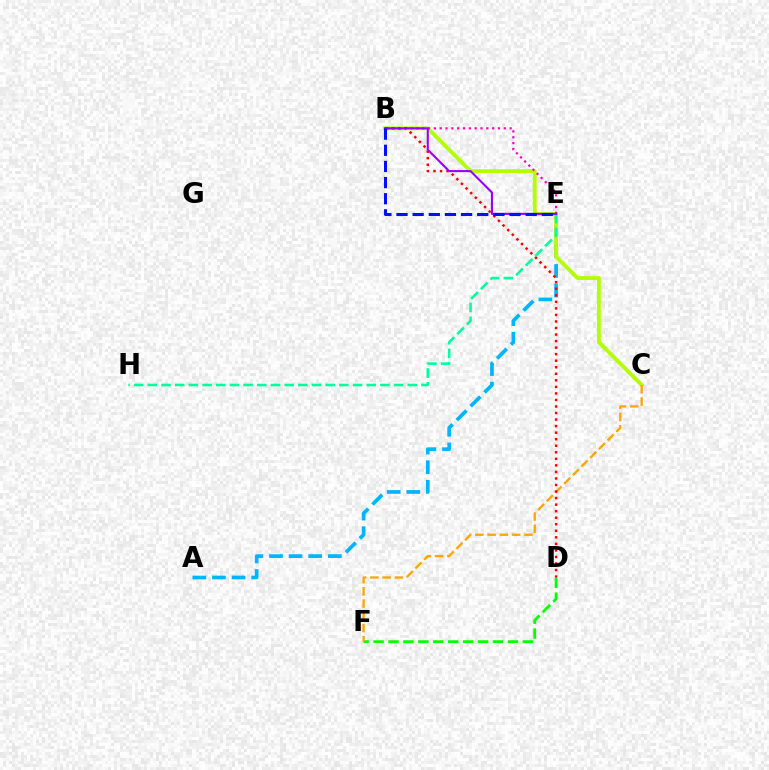{('A', 'E'): [{'color': '#00b5ff', 'line_style': 'dashed', 'thickness': 2.66}], ('D', 'F'): [{'color': '#08ff00', 'line_style': 'dashed', 'thickness': 2.03}], ('B', 'C'): [{'color': '#b3ff00', 'line_style': 'solid', 'thickness': 2.76}], ('E', 'H'): [{'color': '#00ff9d', 'line_style': 'dashed', 'thickness': 1.86}], ('C', 'F'): [{'color': '#ffa500', 'line_style': 'dashed', 'thickness': 1.67}], ('B', 'E'): [{'color': '#ff00bd', 'line_style': 'dotted', 'thickness': 1.58}, {'color': '#9b00ff', 'line_style': 'solid', 'thickness': 1.51}, {'color': '#0010ff', 'line_style': 'dashed', 'thickness': 2.19}], ('B', 'D'): [{'color': '#ff0000', 'line_style': 'dotted', 'thickness': 1.78}]}